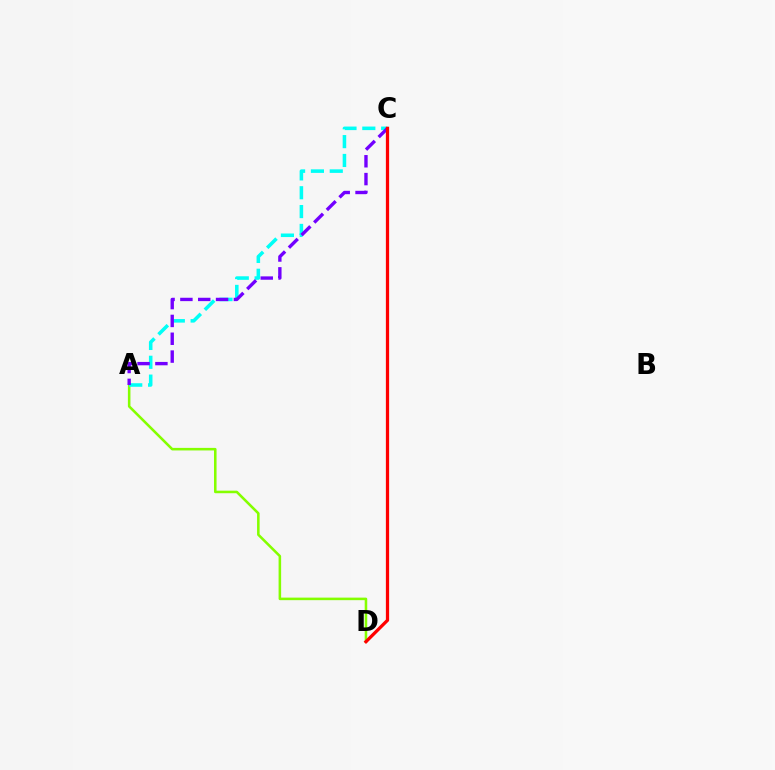{('A', 'D'): [{'color': '#84ff00', 'line_style': 'solid', 'thickness': 1.84}], ('A', 'C'): [{'color': '#00fff6', 'line_style': 'dashed', 'thickness': 2.56}, {'color': '#7200ff', 'line_style': 'dashed', 'thickness': 2.42}], ('C', 'D'): [{'color': '#ff0000', 'line_style': 'solid', 'thickness': 2.34}]}